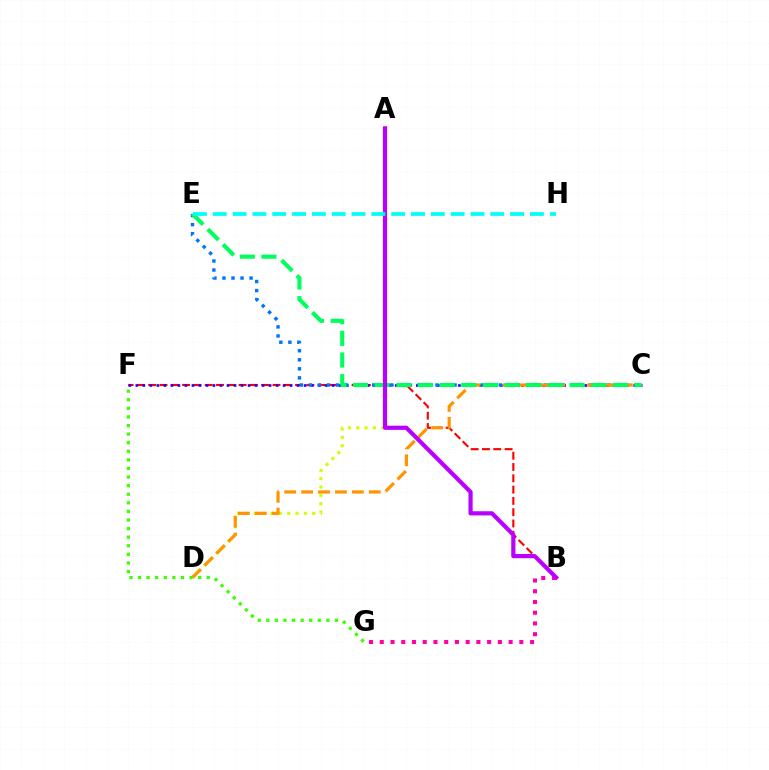{('B', 'G'): [{'color': '#ff00ac', 'line_style': 'dotted', 'thickness': 2.92}], ('B', 'F'): [{'color': '#ff0000', 'line_style': 'dashed', 'thickness': 1.53}], ('A', 'D'): [{'color': '#d1ff00', 'line_style': 'dotted', 'thickness': 2.27}], ('C', 'F'): [{'color': '#2500ff', 'line_style': 'dotted', 'thickness': 1.91}], ('C', 'E'): [{'color': '#0074ff', 'line_style': 'dotted', 'thickness': 2.46}, {'color': '#00ff5c', 'line_style': 'dashed', 'thickness': 2.94}], ('C', 'D'): [{'color': '#ff9400', 'line_style': 'dashed', 'thickness': 2.3}], ('A', 'B'): [{'color': '#b900ff', 'line_style': 'solid', 'thickness': 3.0}], ('E', 'H'): [{'color': '#00fff6', 'line_style': 'dashed', 'thickness': 2.69}], ('F', 'G'): [{'color': '#3dff00', 'line_style': 'dotted', 'thickness': 2.33}]}